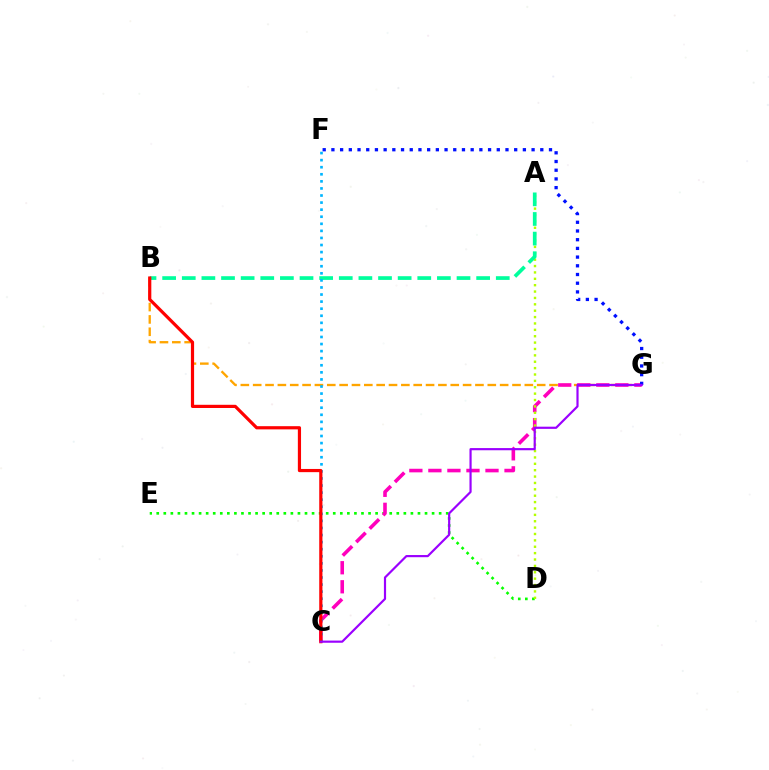{('B', 'G'): [{'color': '#ffa500', 'line_style': 'dashed', 'thickness': 1.68}], ('D', 'E'): [{'color': '#08ff00', 'line_style': 'dotted', 'thickness': 1.92}], ('C', 'G'): [{'color': '#ff00bd', 'line_style': 'dashed', 'thickness': 2.59}, {'color': '#9b00ff', 'line_style': 'solid', 'thickness': 1.57}], ('A', 'D'): [{'color': '#b3ff00', 'line_style': 'dotted', 'thickness': 1.73}], ('F', 'G'): [{'color': '#0010ff', 'line_style': 'dotted', 'thickness': 2.36}], ('A', 'B'): [{'color': '#00ff9d', 'line_style': 'dashed', 'thickness': 2.67}], ('C', 'F'): [{'color': '#00b5ff', 'line_style': 'dotted', 'thickness': 1.92}], ('B', 'C'): [{'color': '#ff0000', 'line_style': 'solid', 'thickness': 2.3}]}